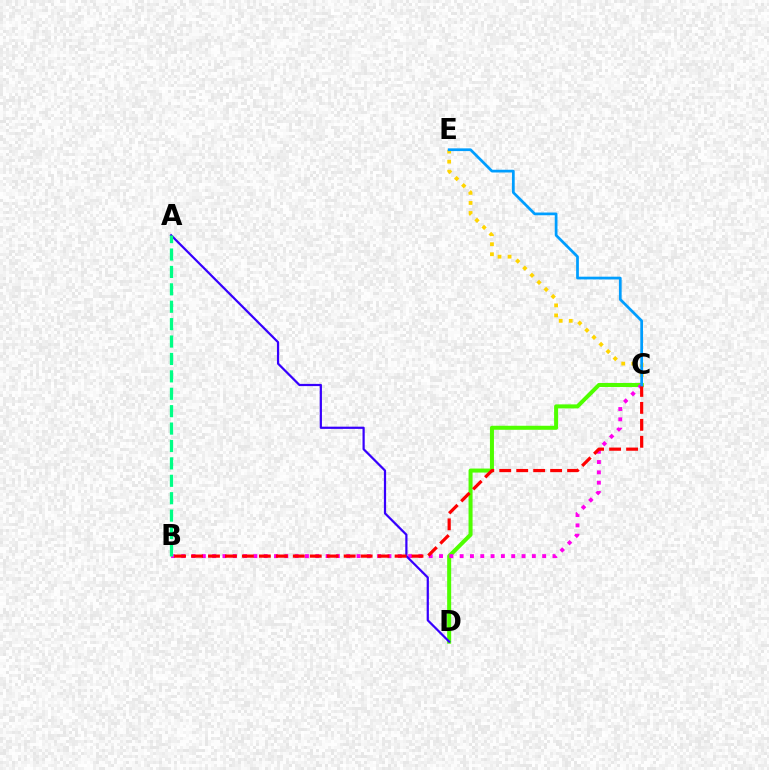{('C', 'E'): [{'color': '#ffd500', 'line_style': 'dotted', 'thickness': 2.72}, {'color': '#009eff', 'line_style': 'solid', 'thickness': 1.97}], ('C', 'D'): [{'color': '#4fff00', 'line_style': 'solid', 'thickness': 2.89}], ('B', 'C'): [{'color': '#ff00ed', 'line_style': 'dotted', 'thickness': 2.8}, {'color': '#ff0000', 'line_style': 'dashed', 'thickness': 2.3}], ('A', 'D'): [{'color': '#3700ff', 'line_style': 'solid', 'thickness': 1.6}], ('A', 'B'): [{'color': '#00ff86', 'line_style': 'dashed', 'thickness': 2.36}]}